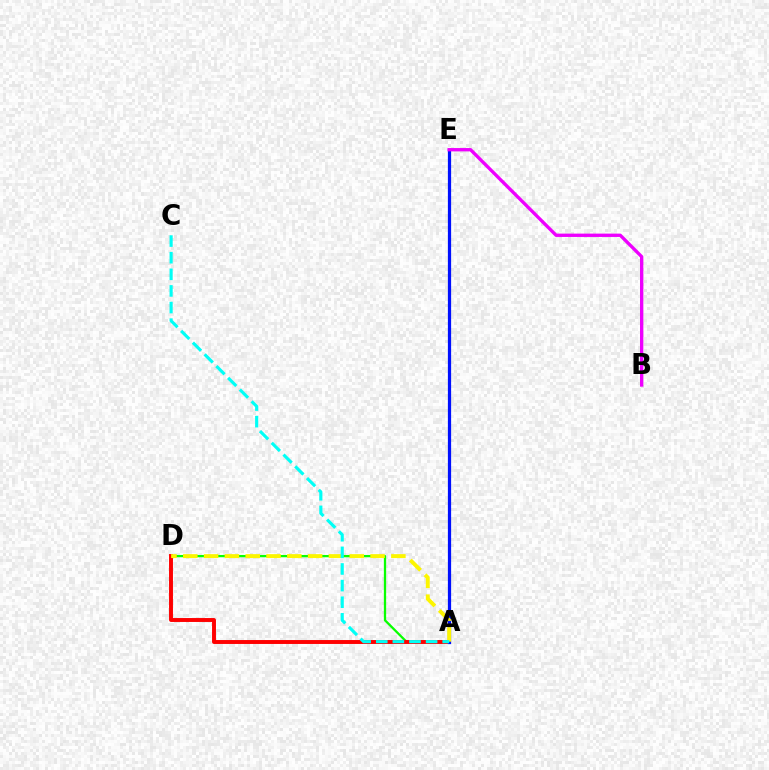{('A', 'D'): [{'color': '#08ff00', 'line_style': 'solid', 'thickness': 1.64}, {'color': '#ff0000', 'line_style': 'solid', 'thickness': 2.83}, {'color': '#fcf500', 'line_style': 'dashed', 'thickness': 2.83}], ('A', 'E'): [{'color': '#0010ff', 'line_style': 'solid', 'thickness': 2.33}], ('B', 'E'): [{'color': '#ee00ff', 'line_style': 'solid', 'thickness': 2.4}], ('A', 'C'): [{'color': '#00fff6', 'line_style': 'dashed', 'thickness': 2.26}]}